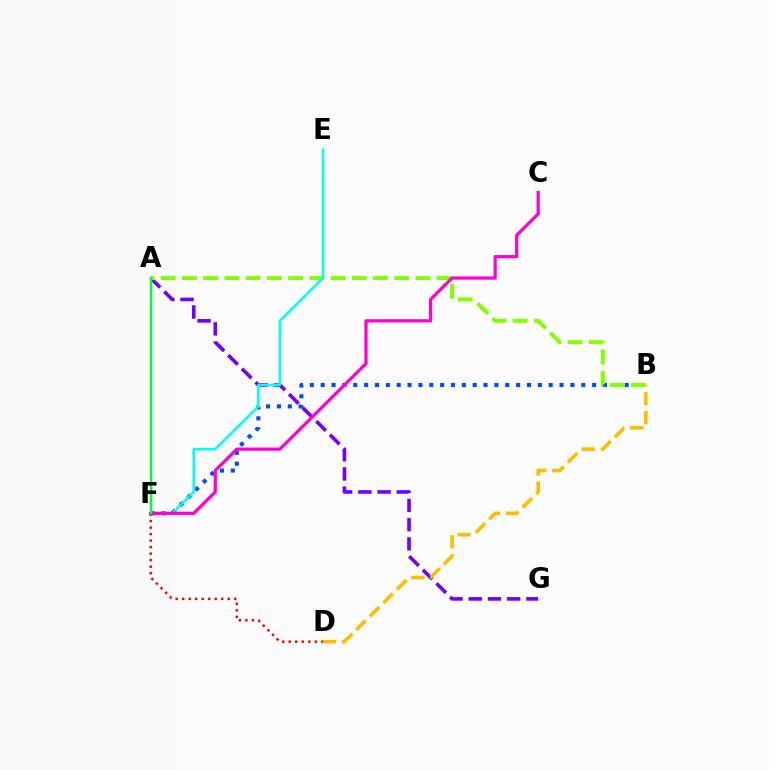{('A', 'G'): [{'color': '#7200ff', 'line_style': 'dashed', 'thickness': 2.61}], ('B', 'F'): [{'color': '#004bff', 'line_style': 'dotted', 'thickness': 2.95}], ('A', 'B'): [{'color': '#84ff00', 'line_style': 'dashed', 'thickness': 2.88}], ('B', 'D'): [{'color': '#ffbd00', 'line_style': 'dashed', 'thickness': 2.6}], ('E', 'F'): [{'color': '#00fff6', 'line_style': 'solid', 'thickness': 1.84}], ('D', 'F'): [{'color': '#ff0000', 'line_style': 'dotted', 'thickness': 1.77}], ('C', 'F'): [{'color': '#ff00cf', 'line_style': 'solid', 'thickness': 2.32}], ('A', 'F'): [{'color': '#00ff39', 'line_style': 'solid', 'thickness': 1.69}]}